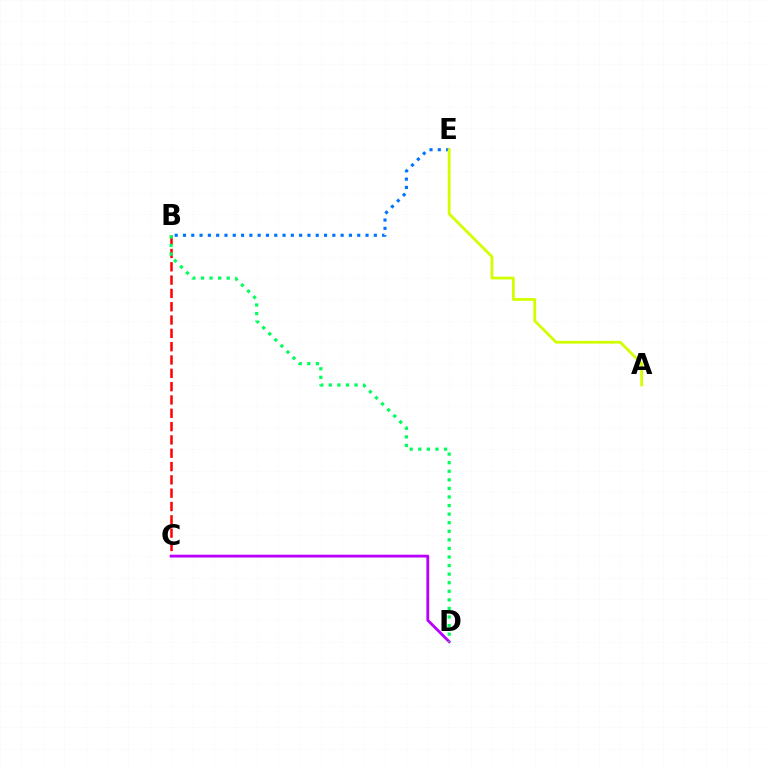{('B', 'C'): [{'color': '#ff0000', 'line_style': 'dashed', 'thickness': 1.81}], ('C', 'D'): [{'color': '#b900ff', 'line_style': 'solid', 'thickness': 2.04}], ('B', 'E'): [{'color': '#0074ff', 'line_style': 'dotted', 'thickness': 2.25}], ('B', 'D'): [{'color': '#00ff5c', 'line_style': 'dotted', 'thickness': 2.33}], ('A', 'E'): [{'color': '#d1ff00', 'line_style': 'solid', 'thickness': 2.01}]}